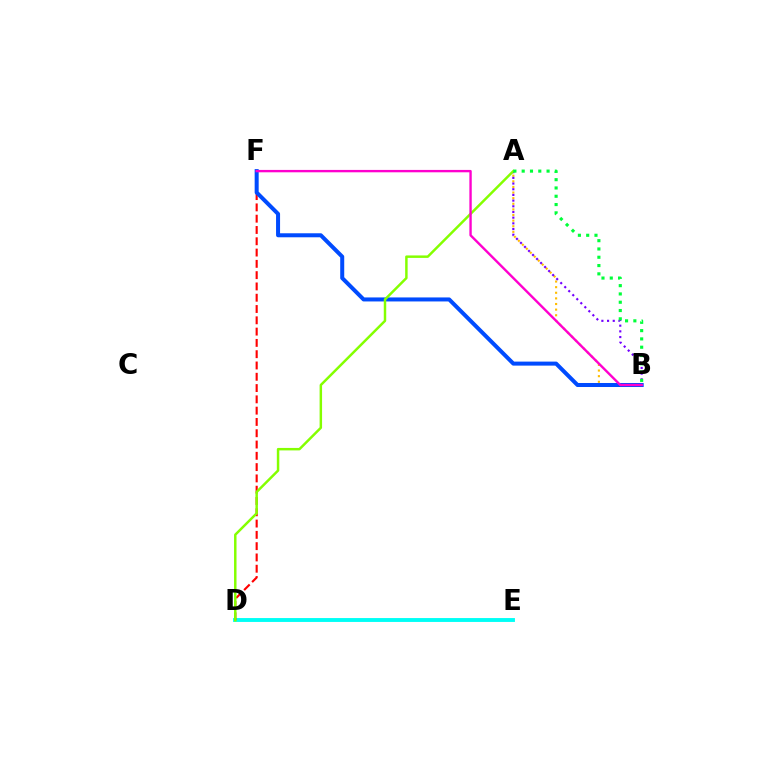{('D', 'E'): [{'color': '#00fff6', 'line_style': 'solid', 'thickness': 2.79}], ('A', 'B'): [{'color': '#ffbd00', 'line_style': 'dotted', 'thickness': 1.53}, {'color': '#7200ff', 'line_style': 'dotted', 'thickness': 1.54}, {'color': '#00ff39', 'line_style': 'dotted', 'thickness': 2.25}], ('D', 'F'): [{'color': '#ff0000', 'line_style': 'dashed', 'thickness': 1.53}], ('B', 'F'): [{'color': '#004bff', 'line_style': 'solid', 'thickness': 2.89}, {'color': '#ff00cf', 'line_style': 'solid', 'thickness': 1.71}], ('A', 'D'): [{'color': '#84ff00', 'line_style': 'solid', 'thickness': 1.78}]}